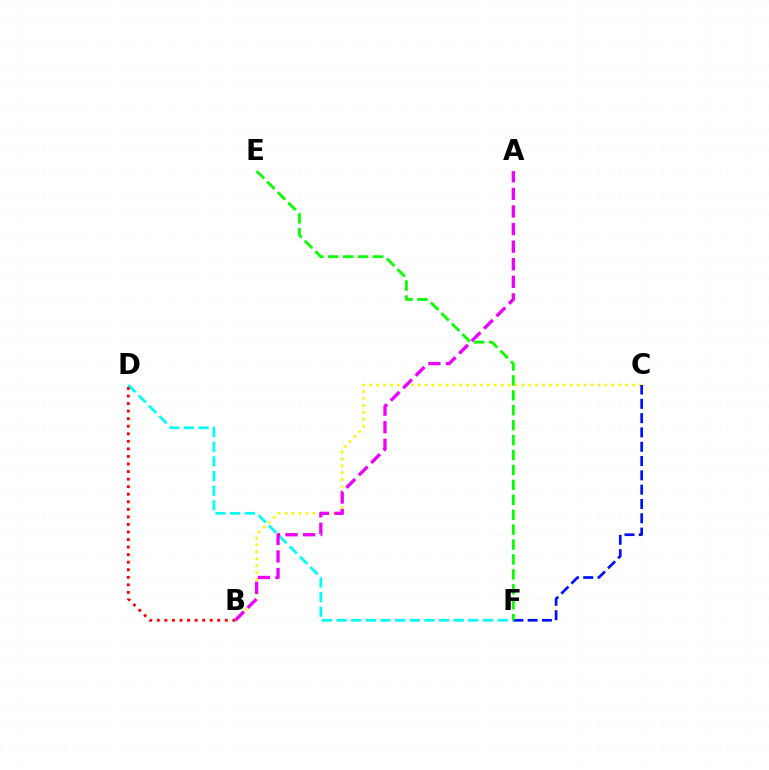{('D', 'F'): [{'color': '#00fff6', 'line_style': 'dashed', 'thickness': 1.99}], ('B', 'D'): [{'color': '#ff0000', 'line_style': 'dotted', 'thickness': 2.05}], ('B', 'C'): [{'color': '#fcf500', 'line_style': 'dotted', 'thickness': 1.88}], ('A', 'B'): [{'color': '#ee00ff', 'line_style': 'dashed', 'thickness': 2.39}], ('C', 'F'): [{'color': '#0010ff', 'line_style': 'dashed', 'thickness': 1.94}], ('E', 'F'): [{'color': '#08ff00', 'line_style': 'dashed', 'thickness': 2.03}]}